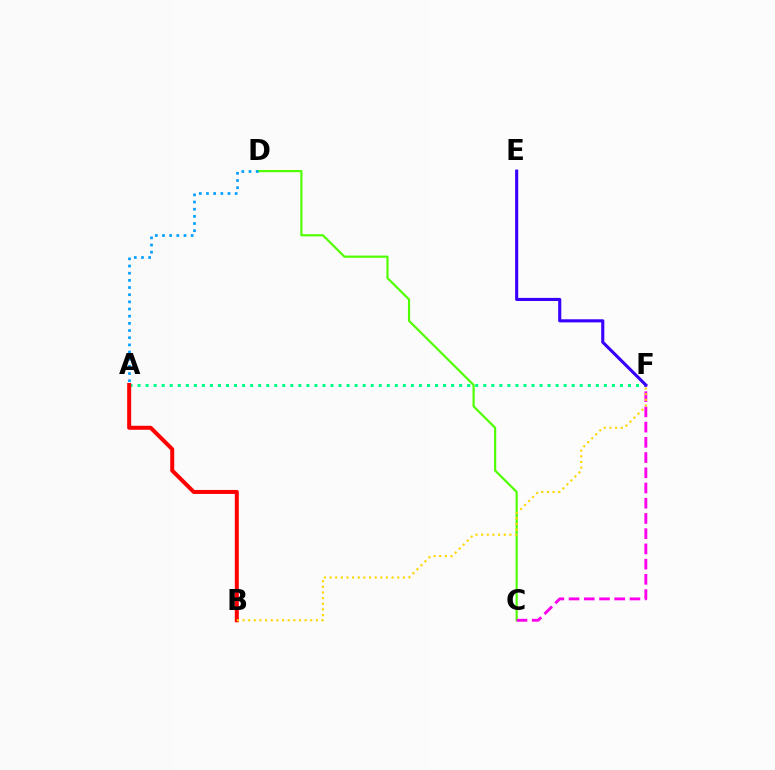{('A', 'F'): [{'color': '#00ff86', 'line_style': 'dotted', 'thickness': 2.18}], ('C', 'D'): [{'color': '#4fff00', 'line_style': 'solid', 'thickness': 1.57}], ('C', 'F'): [{'color': '#ff00ed', 'line_style': 'dashed', 'thickness': 2.07}], ('A', 'B'): [{'color': '#ff0000', 'line_style': 'solid', 'thickness': 2.87}], ('A', 'D'): [{'color': '#009eff', 'line_style': 'dotted', 'thickness': 1.95}], ('E', 'F'): [{'color': '#3700ff', 'line_style': 'solid', 'thickness': 2.23}], ('B', 'F'): [{'color': '#ffd500', 'line_style': 'dotted', 'thickness': 1.53}]}